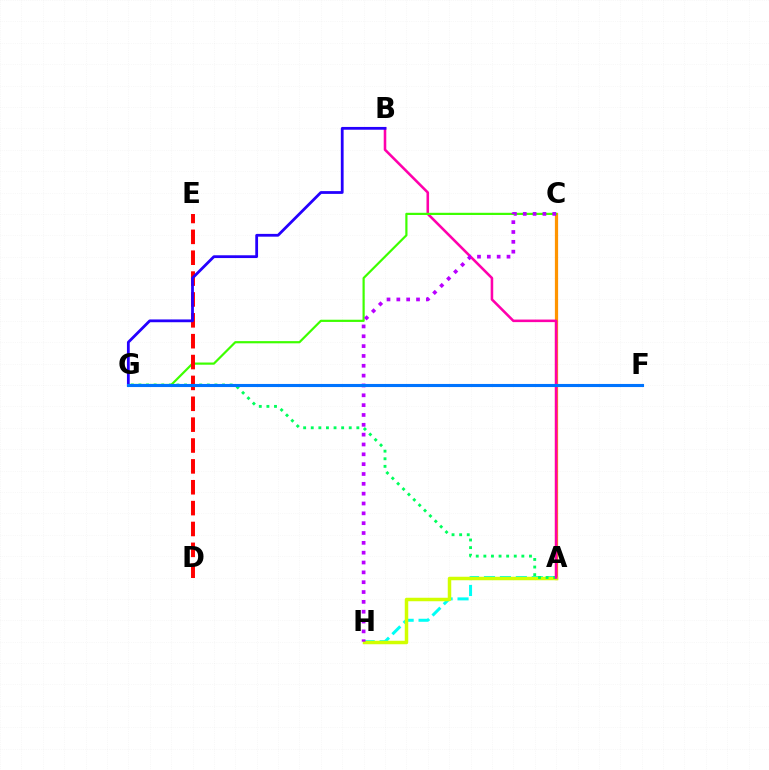{('A', 'H'): [{'color': '#00fff6', 'line_style': 'dashed', 'thickness': 2.17}, {'color': '#d1ff00', 'line_style': 'solid', 'thickness': 2.51}], ('A', 'C'): [{'color': '#ff9400', 'line_style': 'solid', 'thickness': 2.32}], ('A', 'G'): [{'color': '#00ff5c', 'line_style': 'dotted', 'thickness': 2.07}], ('A', 'B'): [{'color': '#ff00ac', 'line_style': 'solid', 'thickness': 1.85}], ('C', 'G'): [{'color': '#3dff00', 'line_style': 'solid', 'thickness': 1.58}], ('C', 'H'): [{'color': '#b900ff', 'line_style': 'dotted', 'thickness': 2.67}], ('D', 'E'): [{'color': '#ff0000', 'line_style': 'dashed', 'thickness': 2.83}], ('B', 'G'): [{'color': '#2500ff', 'line_style': 'solid', 'thickness': 2.01}], ('F', 'G'): [{'color': '#0074ff', 'line_style': 'solid', 'thickness': 2.23}]}